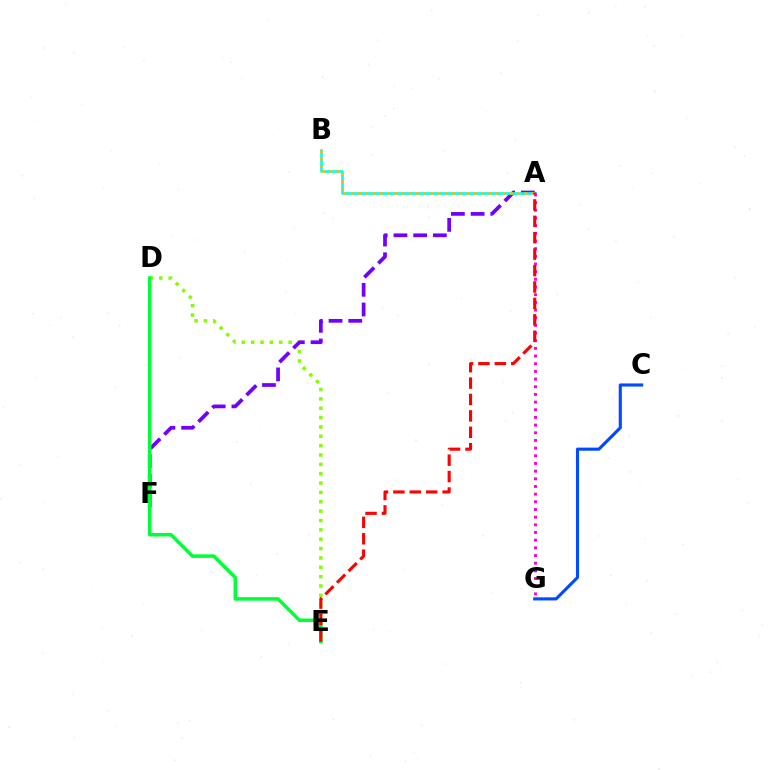{('D', 'E'): [{'color': '#84ff00', 'line_style': 'dotted', 'thickness': 2.54}, {'color': '#00ff39', 'line_style': 'solid', 'thickness': 2.53}], ('A', 'F'): [{'color': '#7200ff', 'line_style': 'dashed', 'thickness': 2.68}], ('A', 'B'): [{'color': '#00fff6', 'line_style': 'solid', 'thickness': 1.94}, {'color': '#ffbd00', 'line_style': 'dotted', 'thickness': 1.97}], ('A', 'G'): [{'color': '#ff00cf', 'line_style': 'dotted', 'thickness': 2.08}], ('C', 'G'): [{'color': '#004bff', 'line_style': 'solid', 'thickness': 2.24}], ('A', 'E'): [{'color': '#ff0000', 'line_style': 'dashed', 'thickness': 2.23}]}